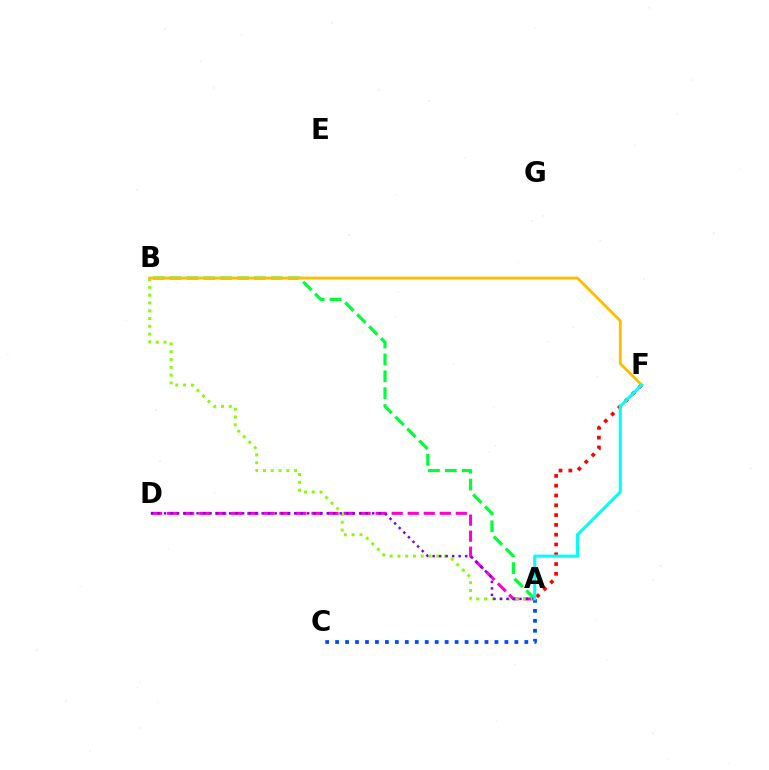{('A', 'B'): [{'color': '#00ff39', 'line_style': 'dashed', 'thickness': 2.29}, {'color': '#84ff00', 'line_style': 'dotted', 'thickness': 2.12}], ('A', 'D'): [{'color': '#ff00cf', 'line_style': 'dashed', 'thickness': 2.18}, {'color': '#7200ff', 'line_style': 'dotted', 'thickness': 1.77}], ('A', 'F'): [{'color': '#ff0000', 'line_style': 'dotted', 'thickness': 2.66}, {'color': '#00fff6', 'line_style': 'solid', 'thickness': 2.19}], ('A', 'C'): [{'color': '#004bff', 'line_style': 'dotted', 'thickness': 2.71}], ('B', 'F'): [{'color': '#ffbd00', 'line_style': 'solid', 'thickness': 2.04}]}